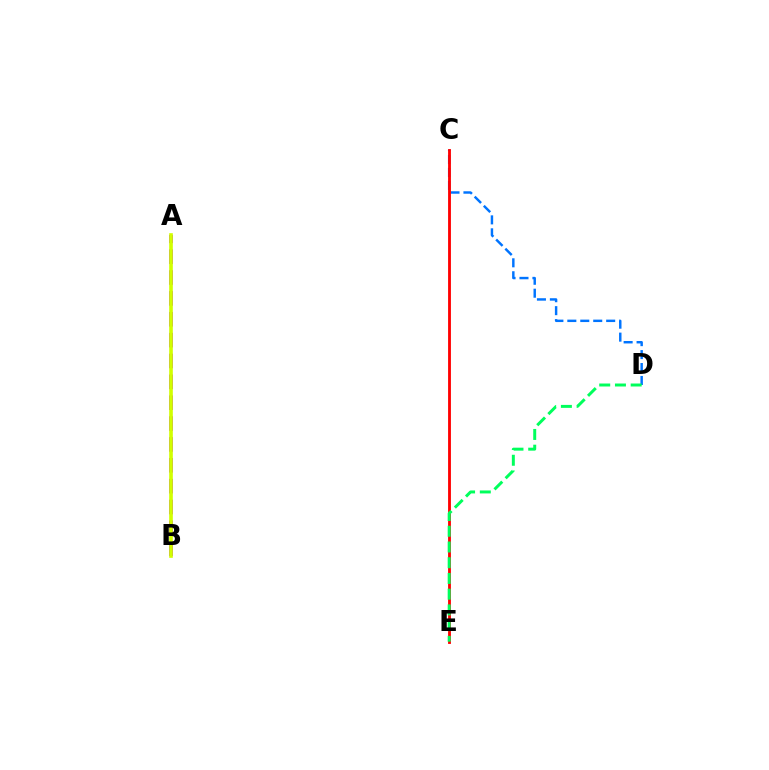{('C', 'D'): [{'color': '#0074ff', 'line_style': 'dashed', 'thickness': 1.76}], ('A', 'B'): [{'color': '#b900ff', 'line_style': 'dashed', 'thickness': 2.83}, {'color': '#d1ff00', 'line_style': 'solid', 'thickness': 2.62}], ('C', 'E'): [{'color': '#ff0000', 'line_style': 'solid', 'thickness': 2.04}], ('D', 'E'): [{'color': '#00ff5c', 'line_style': 'dashed', 'thickness': 2.14}]}